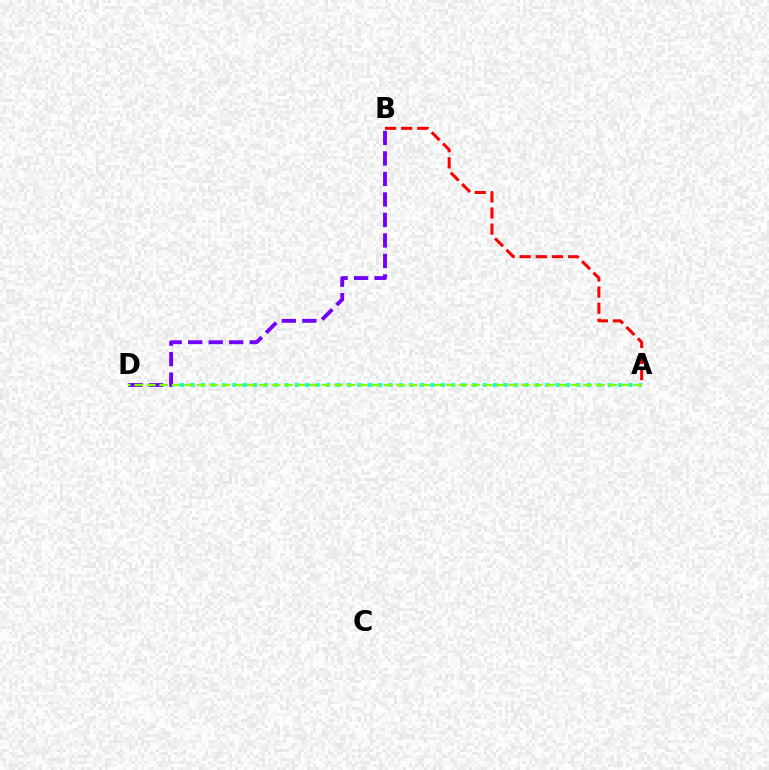{('A', 'B'): [{'color': '#ff0000', 'line_style': 'dashed', 'thickness': 2.19}], ('A', 'D'): [{'color': '#00fff6', 'line_style': 'dotted', 'thickness': 2.83}, {'color': '#84ff00', 'line_style': 'dashed', 'thickness': 1.69}], ('B', 'D'): [{'color': '#7200ff', 'line_style': 'dashed', 'thickness': 2.78}]}